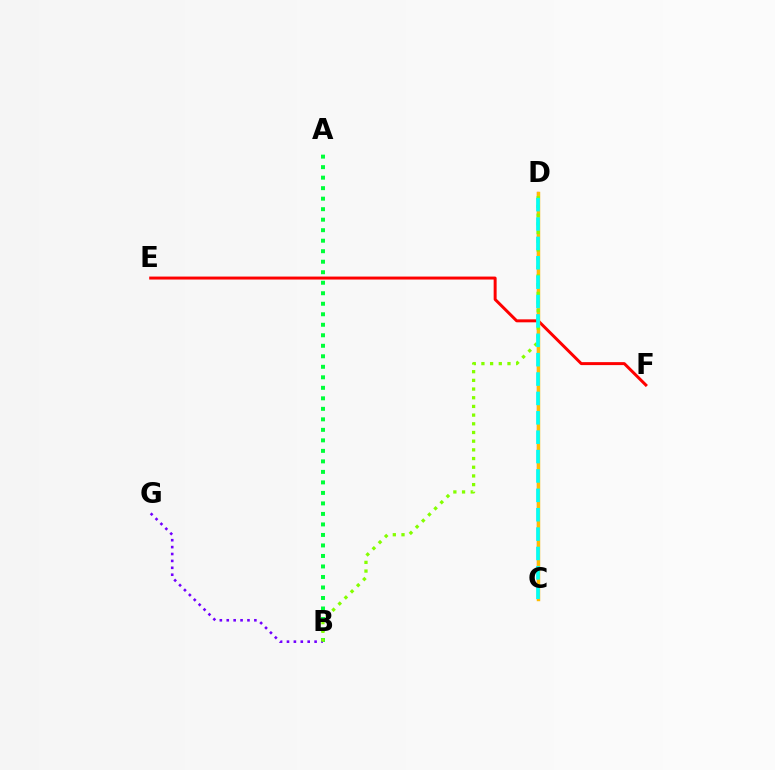{('C', 'D'): [{'color': '#ff00cf', 'line_style': 'solid', 'thickness': 1.59}, {'color': '#004bff', 'line_style': 'solid', 'thickness': 2.17}, {'color': '#ffbd00', 'line_style': 'solid', 'thickness': 2.45}, {'color': '#00fff6', 'line_style': 'dashed', 'thickness': 2.63}], ('A', 'B'): [{'color': '#00ff39', 'line_style': 'dotted', 'thickness': 2.86}], ('E', 'F'): [{'color': '#ff0000', 'line_style': 'solid', 'thickness': 2.14}], ('B', 'G'): [{'color': '#7200ff', 'line_style': 'dotted', 'thickness': 1.88}], ('B', 'D'): [{'color': '#84ff00', 'line_style': 'dotted', 'thickness': 2.36}]}